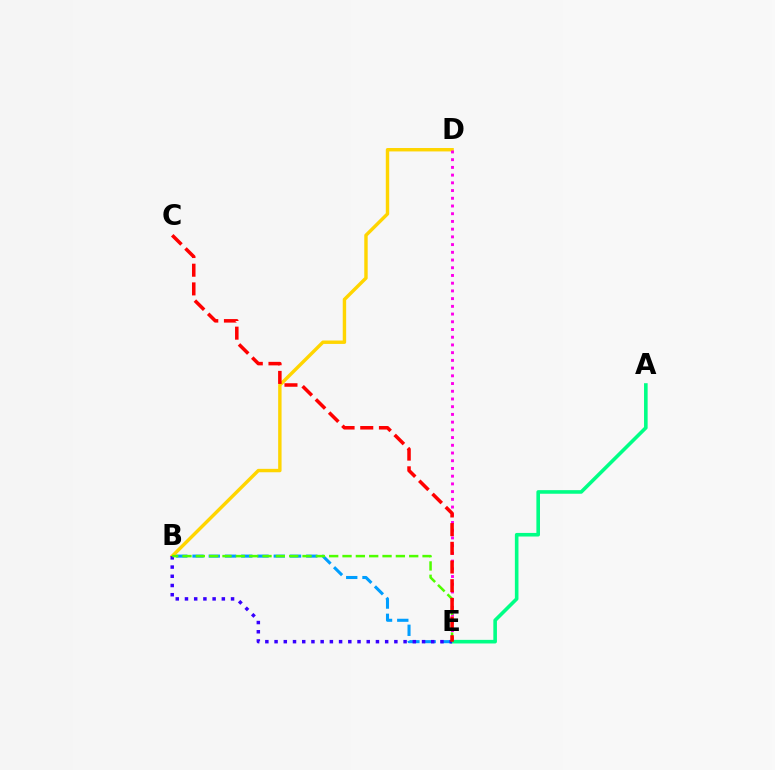{('B', 'D'): [{'color': '#ffd500', 'line_style': 'solid', 'thickness': 2.46}], ('D', 'E'): [{'color': '#ff00ed', 'line_style': 'dotted', 'thickness': 2.1}], ('B', 'E'): [{'color': '#009eff', 'line_style': 'dashed', 'thickness': 2.21}, {'color': '#3700ff', 'line_style': 'dotted', 'thickness': 2.5}, {'color': '#4fff00', 'line_style': 'dashed', 'thickness': 1.81}], ('A', 'E'): [{'color': '#00ff86', 'line_style': 'solid', 'thickness': 2.59}], ('C', 'E'): [{'color': '#ff0000', 'line_style': 'dashed', 'thickness': 2.54}]}